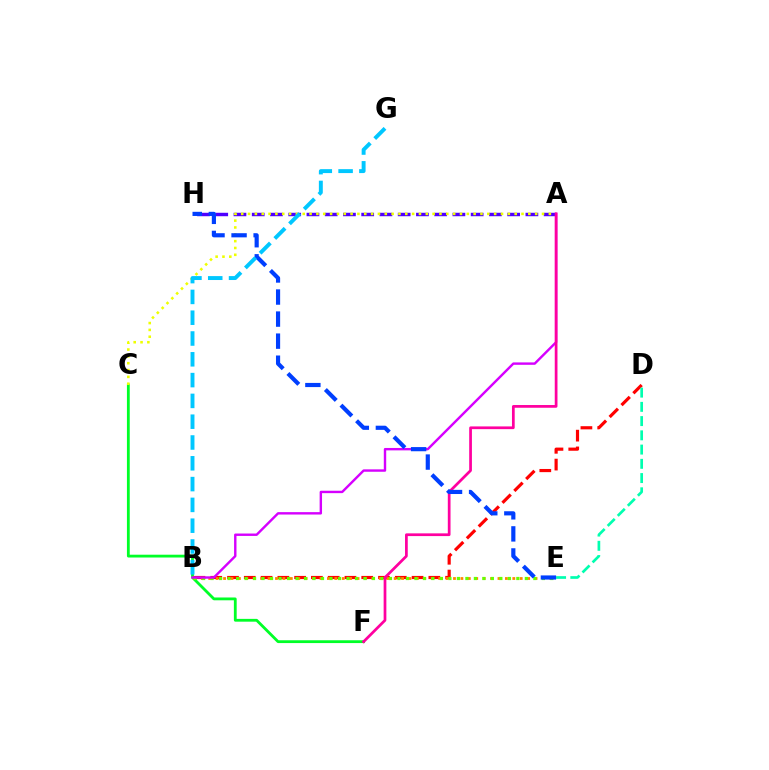{('A', 'H'): [{'color': '#4f00ff', 'line_style': 'dashed', 'thickness': 2.48}], ('C', 'F'): [{'color': '#00ff27', 'line_style': 'solid', 'thickness': 2.02}], ('B', 'D'): [{'color': '#ff0000', 'line_style': 'dashed', 'thickness': 2.28}], ('A', 'C'): [{'color': '#eeff00', 'line_style': 'dotted', 'thickness': 1.86}], ('B', 'E'): [{'color': '#ff8800', 'line_style': 'dotted', 'thickness': 2.02}, {'color': '#66ff00', 'line_style': 'dotted', 'thickness': 2.31}], ('A', 'B'): [{'color': '#d600ff', 'line_style': 'solid', 'thickness': 1.73}], ('D', 'E'): [{'color': '#00ffaf', 'line_style': 'dashed', 'thickness': 1.93}], ('A', 'F'): [{'color': '#ff00a0', 'line_style': 'solid', 'thickness': 1.96}], ('E', 'H'): [{'color': '#003fff', 'line_style': 'dashed', 'thickness': 3.0}], ('B', 'G'): [{'color': '#00c7ff', 'line_style': 'dashed', 'thickness': 2.83}]}